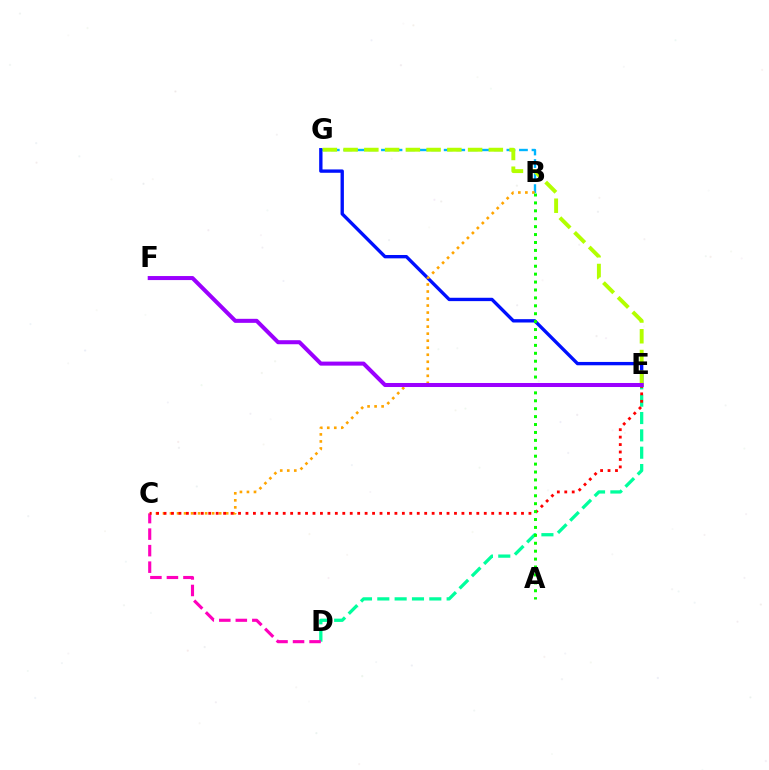{('D', 'E'): [{'color': '#00ff9d', 'line_style': 'dashed', 'thickness': 2.35}], ('B', 'G'): [{'color': '#00b5ff', 'line_style': 'dashed', 'thickness': 1.7}], ('C', 'D'): [{'color': '#ff00bd', 'line_style': 'dashed', 'thickness': 2.24}], ('E', 'G'): [{'color': '#0010ff', 'line_style': 'solid', 'thickness': 2.41}, {'color': '#b3ff00', 'line_style': 'dashed', 'thickness': 2.82}], ('B', 'C'): [{'color': '#ffa500', 'line_style': 'dotted', 'thickness': 1.91}], ('C', 'E'): [{'color': '#ff0000', 'line_style': 'dotted', 'thickness': 2.02}], ('A', 'B'): [{'color': '#08ff00', 'line_style': 'dotted', 'thickness': 2.15}], ('E', 'F'): [{'color': '#9b00ff', 'line_style': 'solid', 'thickness': 2.9}]}